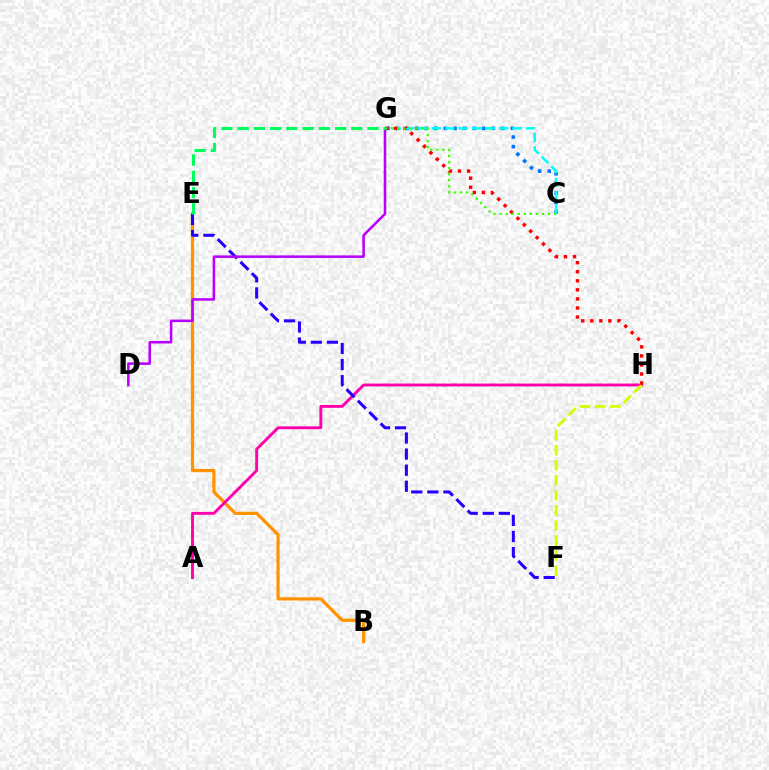{('B', 'E'): [{'color': '#ff9400', 'line_style': 'solid', 'thickness': 2.34}], ('C', 'G'): [{'color': '#0074ff', 'line_style': 'dotted', 'thickness': 2.6}, {'color': '#00fff6', 'line_style': 'dashed', 'thickness': 1.82}, {'color': '#3dff00', 'line_style': 'dotted', 'thickness': 1.64}], ('A', 'H'): [{'color': '#ff00ac', 'line_style': 'solid', 'thickness': 2.09}], ('F', 'H'): [{'color': '#d1ff00', 'line_style': 'dashed', 'thickness': 2.05}], ('E', 'F'): [{'color': '#2500ff', 'line_style': 'dashed', 'thickness': 2.18}], ('G', 'H'): [{'color': '#ff0000', 'line_style': 'dotted', 'thickness': 2.46}], ('D', 'G'): [{'color': '#b900ff', 'line_style': 'solid', 'thickness': 1.83}], ('E', 'G'): [{'color': '#00ff5c', 'line_style': 'dashed', 'thickness': 2.21}]}